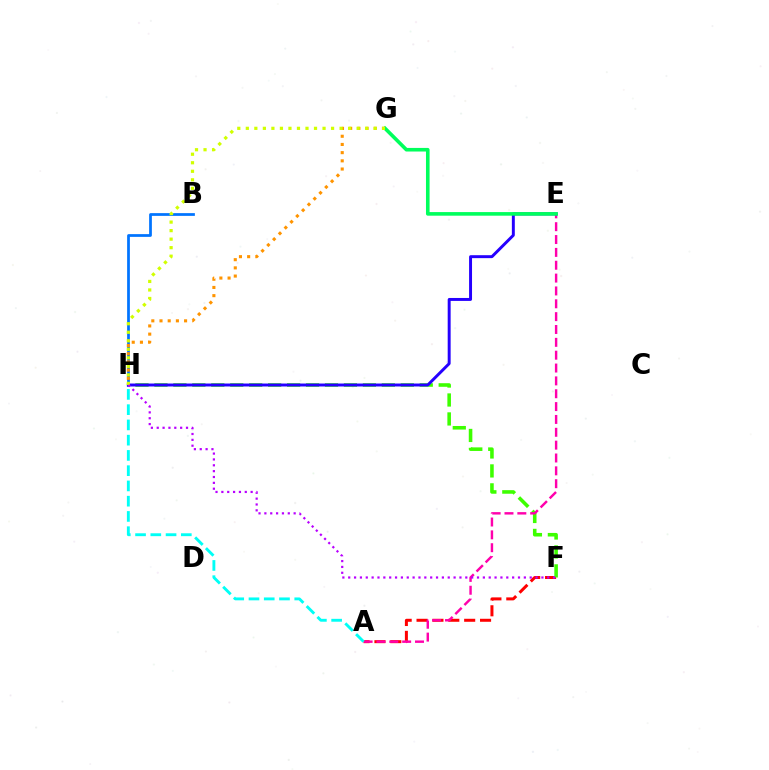{('B', 'H'): [{'color': '#0074ff', 'line_style': 'solid', 'thickness': 1.97}], ('A', 'F'): [{'color': '#ff0000', 'line_style': 'dashed', 'thickness': 2.16}], ('F', 'H'): [{'color': '#3dff00', 'line_style': 'dashed', 'thickness': 2.57}, {'color': '#b900ff', 'line_style': 'dotted', 'thickness': 1.59}], ('A', 'E'): [{'color': '#ff00ac', 'line_style': 'dashed', 'thickness': 1.75}], ('E', 'H'): [{'color': '#2500ff', 'line_style': 'solid', 'thickness': 2.12}], ('E', 'G'): [{'color': '#00ff5c', 'line_style': 'solid', 'thickness': 2.59}], ('G', 'H'): [{'color': '#ff9400', 'line_style': 'dotted', 'thickness': 2.23}, {'color': '#d1ff00', 'line_style': 'dotted', 'thickness': 2.32}], ('A', 'H'): [{'color': '#00fff6', 'line_style': 'dashed', 'thickness': 2.07}]}